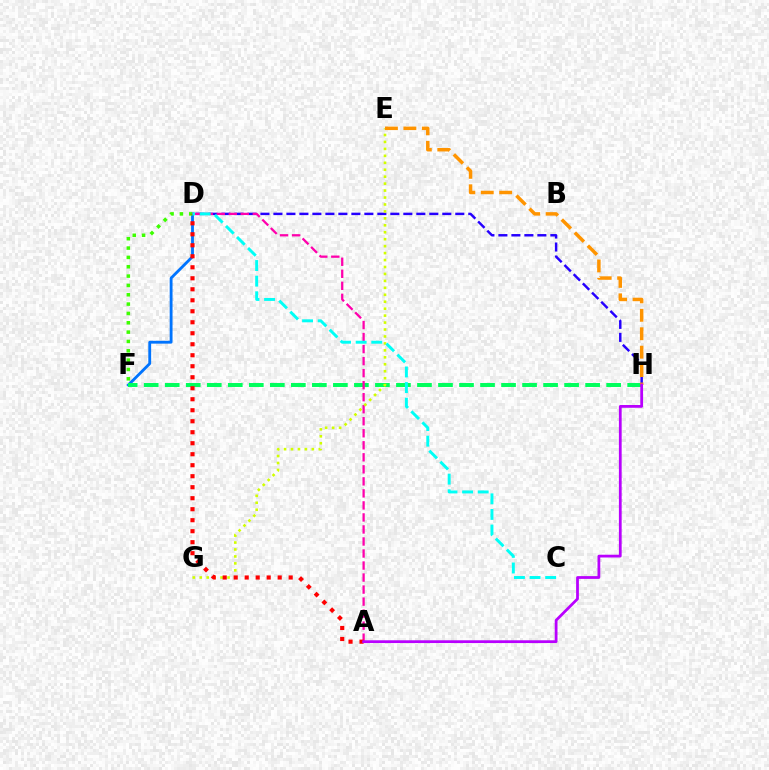{('D', 'F'): [{'color': '#0074ff', 'line_style': 'solid', 'thickness': 2.04}, {'color': '#3dff00', 'line_style': 'dotted', 'thickness': 2.54}], ('D', 'H'): [{'color': '#2500ff', 'line_style': 'dashed', 'thickness': 1.76}], ('F', 'H'): [{'color': '#00ff5c', 'line_style': 'dashed', 'thickness': 2.86}], ('A', 'D'): [{'color': '#ff00ac', 'line_style': 'dashed', 'thickness': 1.63}, {'color': '#ff0000', 'line_style': 'dotted', 'thickness': 2.99}], ('E', 'G'): [{'color': '#d1ff00', 'line_style': 'dotted', 'thickness': 1.89}], ('C', 'D'): [{'color': '#00fff6', 'line_style': 'dashed', 'thickness': 2.12}], ('E', 'H'): [{'color': '#ff9400', 'line_style': 'dashed', 'thickness': 2.5}], ('A', 'H'): [{'color': '#b900ff', 'line_style': 'solid', 'thickness': 1.99}]}